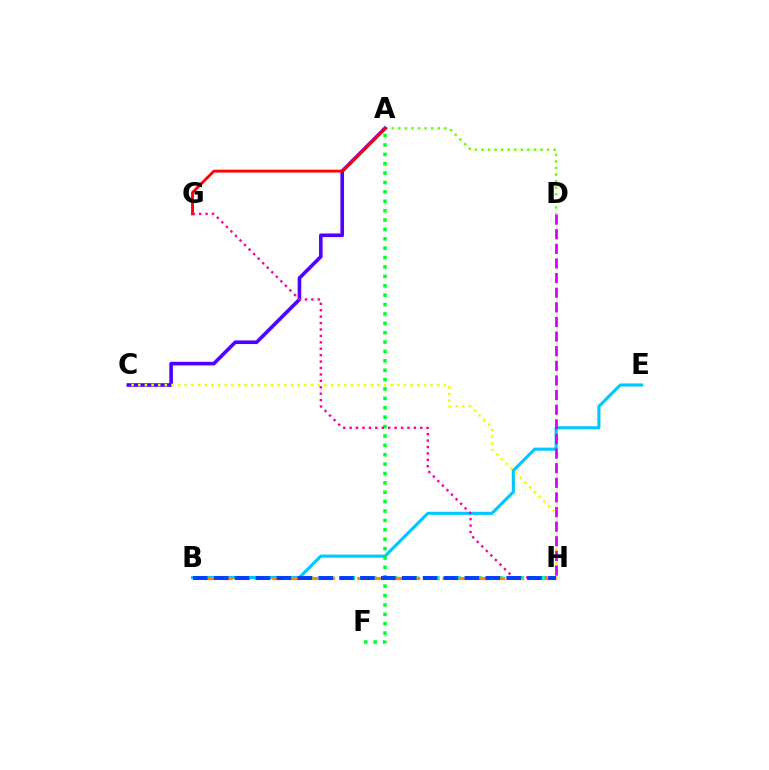{('A', 'D'): [{'color': '#66ff00', 'line_style': 'dotted', 'thickness': 1.78}], ('A', 'C'): [{'color': '#4f00ff', 'line_style': 'solid', 'thickness': 2.6}], ('B', 'E'): [{'color': '#00c7ff', 'line_style': 'solid', 'thickness': 2.22}], ('C', 'H'): [{'color': '#eeff00', 'line_style': 'dotted', 'thickness': 1.8}], ('D', 'H'): [{'color': '#d600ff', 'line_style': 'dashed', 'thickness': 1.99}], ('A', 'G'): [{'color': '#ff0000', 'line_style': 'solid', 'thickness': 2.05}], ('B', 'H'): [{'color': '#00ffaf', 'line_style': 'dotted', 'thickness': 2.87}, {'color': '#ff8800', 'line_style': 'dashed', 'thickness': 2.31}, {'color': '#003fff', 'line_style': 'dashed', 'thickness': 2.84}], ('A', 'F'): [{'color': '#00ff27', 'line_style': 'dotted', 'thickness': 2.55}], ('G', 'H'): [{'color': '#ff00a0', 'line_style': 'dotted', 'thickness': 1.74}]}